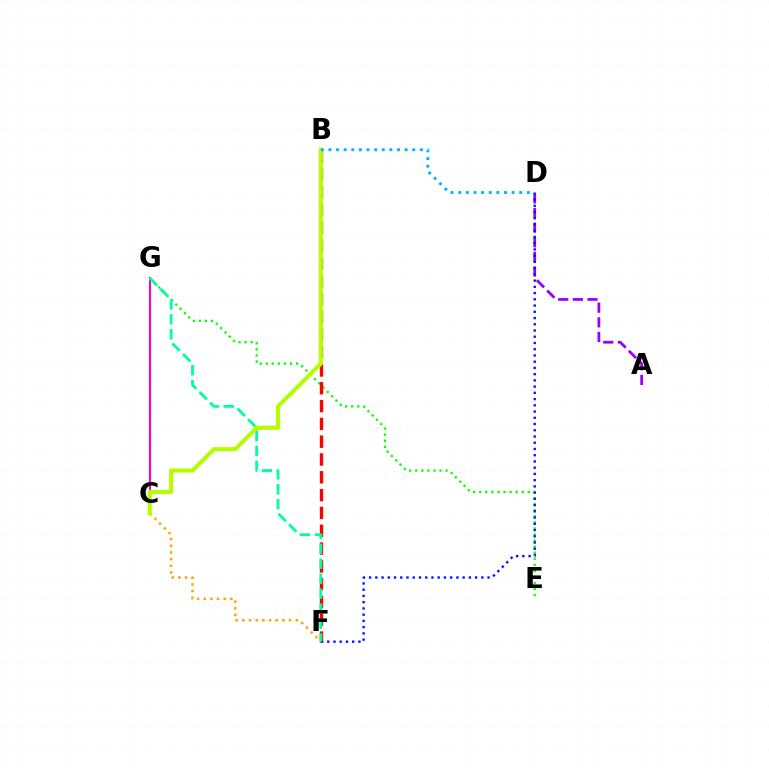{('E', 'G'): [{'color': '#08ff00', 'line_style': 'dotted', 'thickness': 1.65}], ('B', 'F'): [{'color': '#ff0000', 'line_style': 'dashed', 'thickness': 2.42}], ('C', 'G'): [{'color': '#ff00bd', 'line_style': 'solid', 'thickness': 1.5}], ('A', 'D'): [{'color': '#9b00ff', 'line_style': 'dashed', 'thickness': 1.99}], ('C', 'F'): [{'color': '#ffa500', 'line_style': 'dotted', 'thickness': 1.81}], ('D', 'F'): [{'color': '#0010ff', 'line_style': 'dotted', 'thickness': 1.69}], ('F', 'G'): [{'color': '#00ff9d', 'line_style': 'dashed', 'thickness': 2.03}], ('B', 'C'): [{'color': '#b3ff00', 'line_style': 'solid', 'thickness': 2.93}], ('B', 'D'): [{'color': '#00b5ff', 'line_style': 'dotted', 'thickness': 2.07}]}